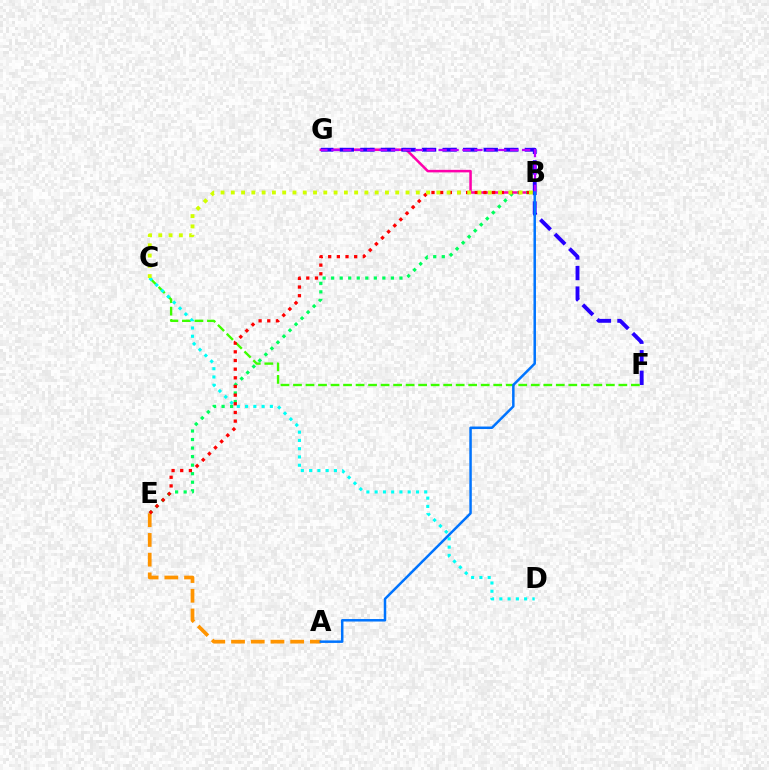{('B', 'G'): [{'color': '#ff00ac', 'line_style': 'solid', 'thickness': 1.82}, {'color': '#b900ff', 'line_style': 'dashed', 'thickness': 1.62}], ('F', 'G'): [{'color': '#2500ff', 'line_style': 'dashed', 'thickness': 2.79}], ('B', 'E'): [{'color': '#00ff5c', 'line_style': 'dotted', 'thickness': 2.32}, {'color': '#ff0000', 'line_style': 'dotted', 'thickness': 2.35}], ('C', 'F'): [{'color': '#3dff00', 'line_style': 'dashed', 'thickness': 1.7}], ('A', 'E'): [{'color': '#ff9400', 'line_style': 'dashed', 'thickness': 2.68}], ('C', 'D'): [{'color': '#00fff6', 'line_style': 'dotted', 'thickness': 2.25}], ('B', 'C'): [{'color': '#d1ff00', 'line_style': 'dotted', 'thickness': 2.79}], ('A', 'B'): [{'color': '#0074ff', 'line_style': 'solid', 'thickness': 1.8}]}